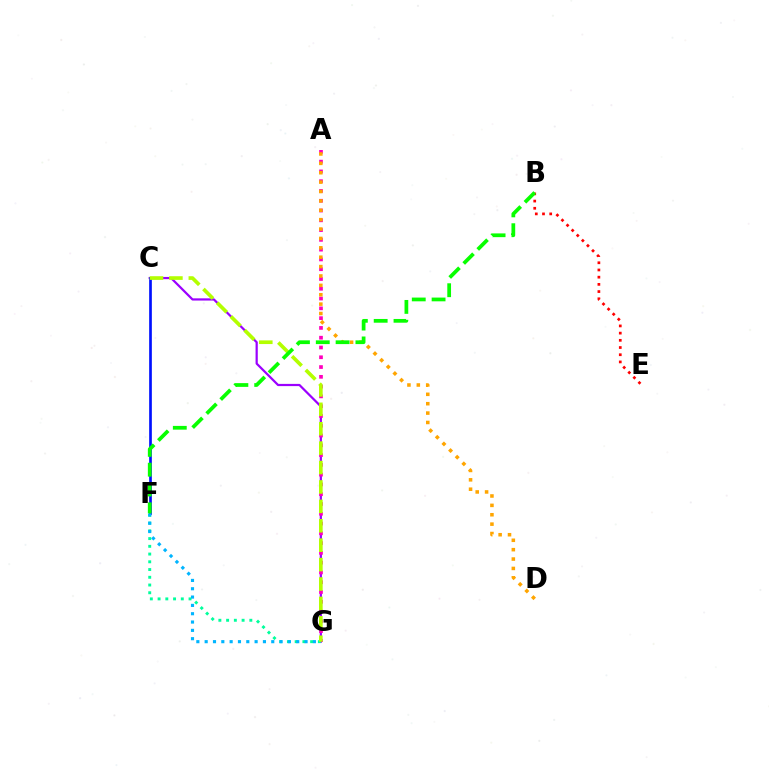{('B', 'E'): [{'color': '#ff0000', 'line_style': 'dotted', 'thickness': 1.96}], ('C', 'G'): [{'color': '#9b00ff', 'line_style': 'solid', 'thickness': 1.6}, {'color': '#b3ff00', 'line_style': 'dashed', 'thickness': 2.64}], ('A', 'G'): [{'color': '#ff00bd', 'line_style': 'dotted', 'thickness': 2.66}], ('F', 'G'): [{'color': '#00ff9d', 'line_style': 'dotted', 'thickness': 2.1}, {'color': '#00b5ff', 'line_style': 'dotted', 'thickness': 2.26}], ('A', 'D'): [{'color': '#ffa500', 'line_style': 'dotted', 'thickness': 2.55}], ('C', 'F'): [{'color': '#0010ff', 'line_style': 'solid', 'thickness': 1.93}], ('B', 'F'): [{'color': '#08ff00', 'line_style': 'dashed', 'thickness': 2.69}]}